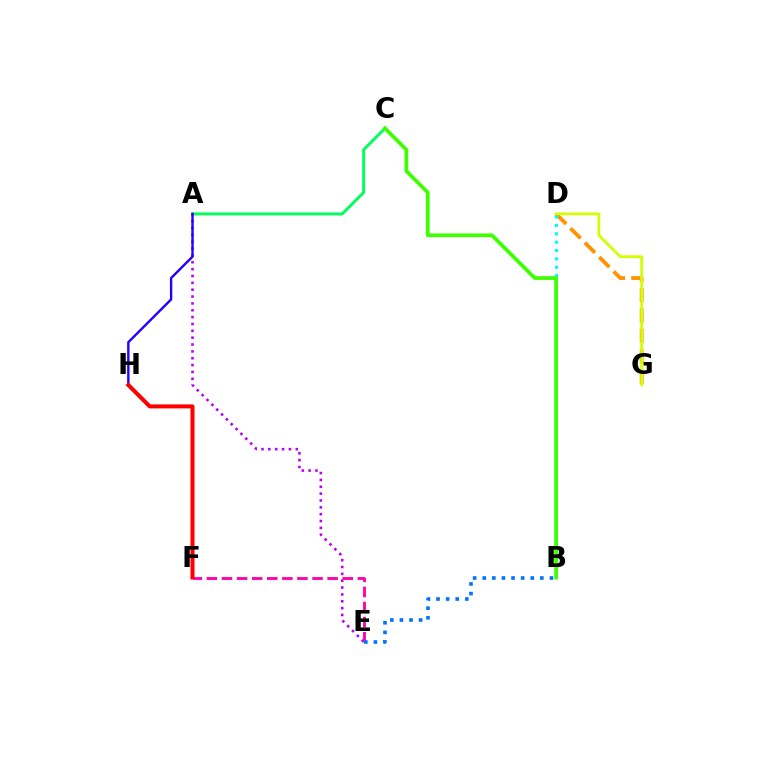{('A', 'C'): [{'color': '#00ff5c', 'line_style': 'solid', 'thickness': 2.11}], ('A', 'E'): [{'color': '#b900ff', 'line_style': 'dotted', 'thickness': 1.86}], ('E', 'F'): [{'color': '#ff00ac', 'line_style': 'dashed', 'thickness': 2.05}], ('D', 'G'): [{'color': '#ff9400', 'line_style': 'dashed', 'thickness': 2.76}, {'color': '#d1ff00', 'line_style': 'solid', 'thickness': 1.98}], ('B', 'D'): [{'color': '#00fff6', 'line_style': 'dotted', 'thickness': 2.27}], ('B', 'E'): [{'color': '#0074ff', 'line_style': 'dotted', 'thickness': 2.61}], ('B', 'C'): [{'color': '#3dff00', 'line_style': 'solid', 'thickness': 2.69}], ('A', 'H'): [{'color': '#2500ff', 'line_style': 'solid', 'thickness': 1.73}], ('F', 'H'): [{'color': '#ff0000', 'line_style': 'solid', 'thickness': 2.91}]}